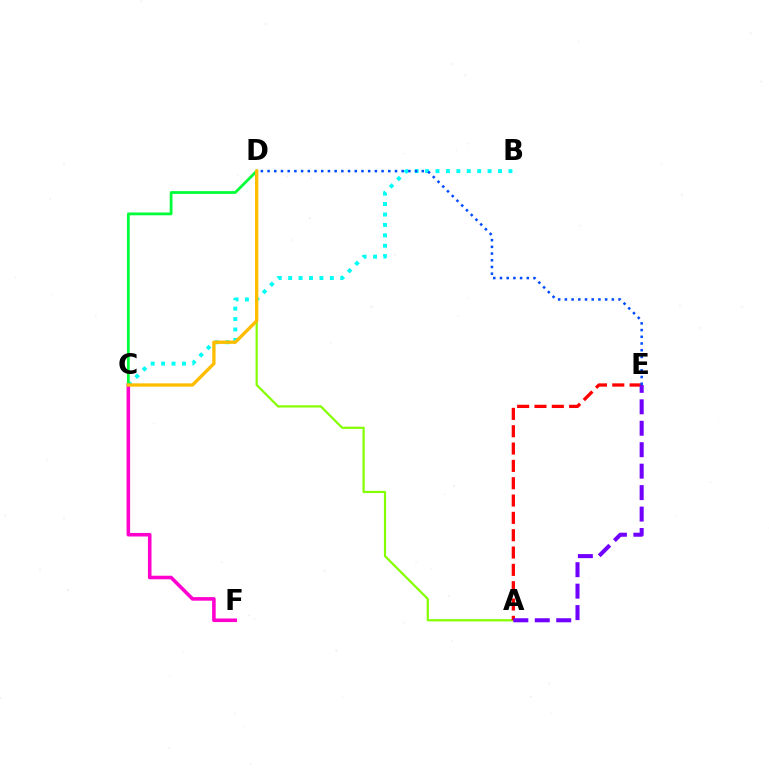{('A', 'D'): [{'color': '#84ff00', 'line_style': 'solid', 'thickness': 1.59}], ('B', 'C'): [{'color': '#00fff6', 'line_style': 'dotted', 'thickness': 2.83}], ('C', 'F'): [{'color': '#ff00cf', 'line_style': 'solid', 'thickness': 2.57}], ('C', 'D'): [{'color': '#00ff39', 'line_style': 'solid', 'thickness': 2.0}, {'color': '#ffbd00', 'line_style': 'solid', 'thickness': 2.4}], ('A', 'E'): [{'color': '#ff0000', 'line_style': 'dashed', 'thickness': 2.35}, {'color': '#7200ff', 'line_style': 'dashed', 'thickness': 2.91}], ('D', 'E'): [{'color': '#004bff', 'line_style': 'dotted', 'thickness': 1.82}]}